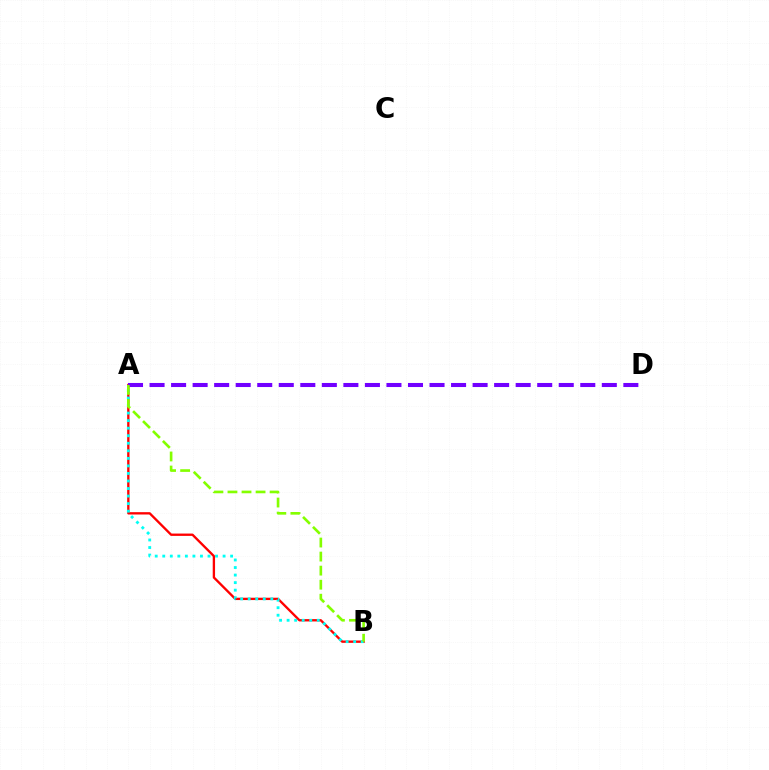{('A', 'B'): [{'color': '#ff0000', 'line_style': 'solid', 'thickness': 1.68}, {'color': '#00fff6', 'line_style': 'dotted', 'thickness': 2.05}, {'color': '#84ff00', 'line_style': 'dashed', 'thickness': 1.91}], ('A', 'D'): [{'color': '#7200ff', 'line_style': 'dashed', 'thickness': 2.93}]}